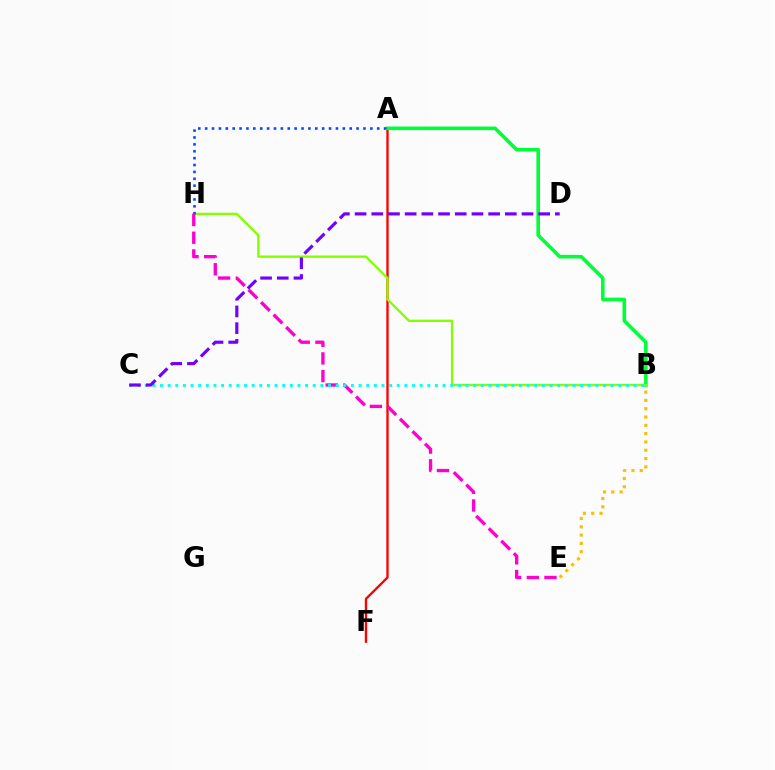{('A', 'F'): [{'color': '#ff0000', 'line_style': 'solid', 'thickness': 1.69}], ('A', 'B'): [{'color': '#00ff39', 'line_style': 'solid', 'thickness': 2.59}], ('B', 'H'): [{'color': '#84ff00', 'line_style': 'solid', 'thickness': 1.68}], ('A', 'H'): [{'color': '#004bff', 'line_style': 'dotted', 'thickness': 1.87}], ('E', 'H'): [{'color': '#ff00cf', 'line_style': 'dashed', 'thickness': 2.4}], ('B', 'C'): [{'color': '#00fff6', 'line_style': 'dotted', 'thickness': 2.08}], ('B', 'E'): [{'color': '#ffbd00', 'line_style': 'dotted', 'thickness': 2.26}], ('C', 'D'): [{'color': '#7200ff', 'line_style': 'dashed', 'thickness': 2.27}]}